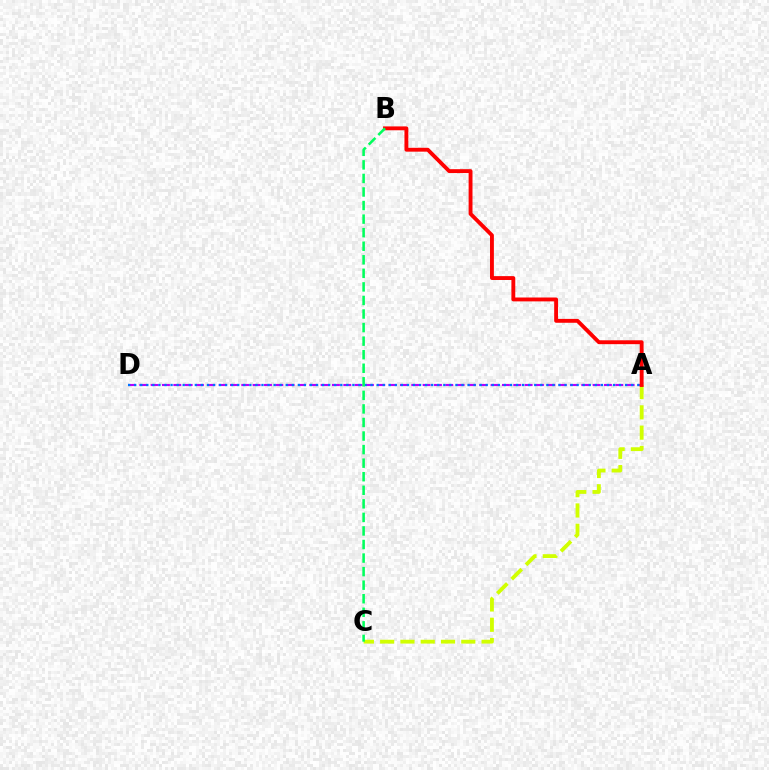{('A', 'C'): [{'color': '#d1ff00', 'line_style': 'dashed', 'thickness': 2.76}], ('A', 'D'): [{'color': '#b900ff', 'line_style': 'dashed', 'thickness': 1.54}, {'color': '#0074ff', 'line_style': 'dotted', 'thickness': 1.65}], ('A', 'B'): [{'color': '#ff0000', 'line_style': 'solid', 'thickness': 2.79}], ('B', 'C'): [{'color': '#00ff5c', 'line_style': 'dashed', 'thickness': 1.84}]}